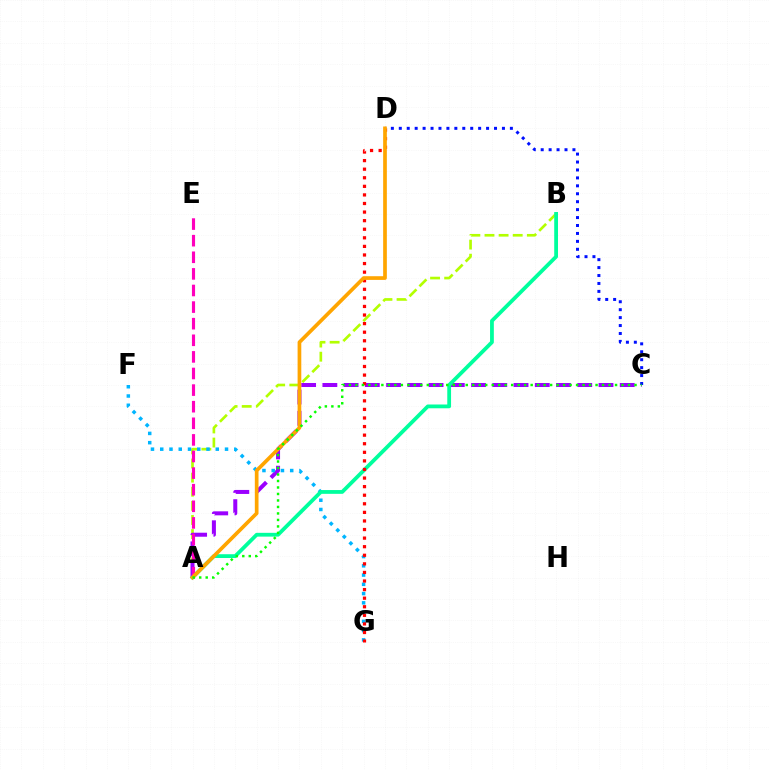{('A', 'B'): [{'color': '#b3ff00', 'line_style': 'dashed', 'thickness': 1.92}, {'color': '#00ff9d', 'line_style': 'solid', 'thickness': 2.73}], ('A', 'C'): [{'color': '#9b00ff', 'line_style': 'dashed', 'thickness': 2.89}, {'color': '#08ff00', 'line_style': 'dotted', 'thickness': 1.76}], ('F', 'G'): [{'color': '#00b5ff', 'line_style': 'dotted', 'thickness': 2.51}], ('D', 'G'): [{'color': '#ff0000', 'line_style': 'dotted', 'thickness': 2.33}], ('A', 'E'): [{'color': '#ff00bd', 'line_style': 'dashed', 'thickness': 2.26}], ('C', 'D'): [{'color': '#0010ff', 'line_style': 'dotted', 'thickness': 2.16}], ('A', 'D'): [{'color': '#ffa500', 'line_style': 'solid', 'thickness': 2.66}]}